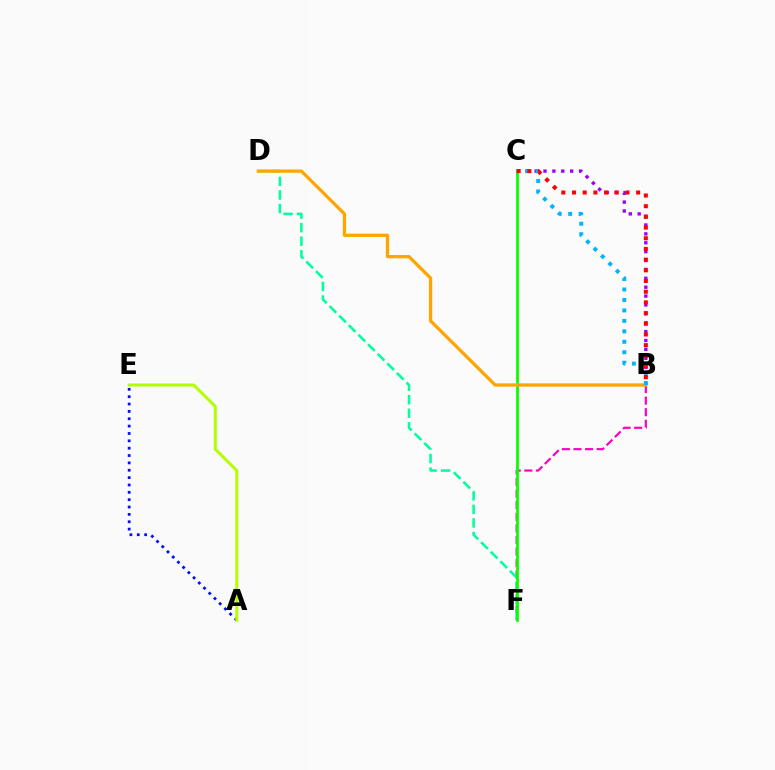{('B', 'F'): [{'color': '#ff00bd', 'line_style': 'dashed', 'thickness': 1.57}], ('A', 'E'): [{'color': '#0010ff', 'line_style': 'dotted', 'thickness': 2.0}, {'color': '#b3ff00', 'line_style': 'solid', 'thickness': 2.17}], ('B', 'C'): [{'color': '#9b00ff', 'line_style': 'dotted', 'thickness': 2.41}, {'color': '#00b5ff', 'line_style': 'dotted', 'thickness': 2.84}, {'color': '#ff0000', 'line_style': 'dotted', 'thickness': 2.9}], ('D', 'F'): [{'color': '#00ff9d', 'line_style': 'dashed', 'thickness': 1.84}], ('C', 'F'): [{'color': '#08ff00', 'line_style': 'solid', 'thickness': 1.97}], ('B', 'D'): [{'color': '#ffa500', 'line_style': 'solid', 'thickness': 2.35}]}